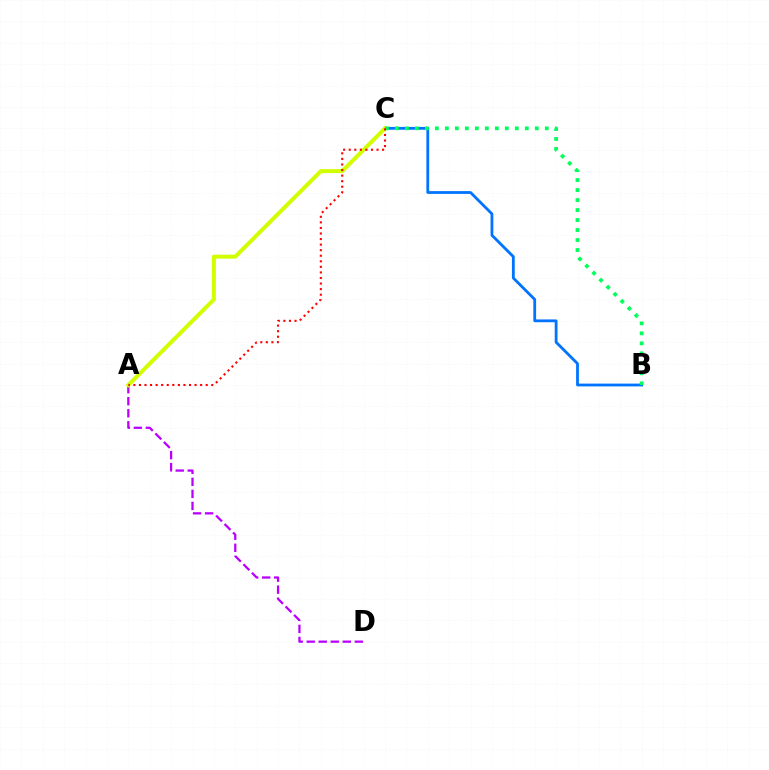{('B', 'C'): [{'color': '#0074ff', 'line_style': 'solid', 'thickness': 2.01}, {'color': '#00ff5c', 'line_style': 'dotted', 'thickness': 2.71}], ('A', 'D'): [{'color': '#b900ff', 'line_style': 'dashed', 'thickness': 1.63}], ('A', 'C'): [{'color': '#d1ff00', 'line_style': 'solid', 'thickness': 2.86}, {'color': '#ff0000', 'line_style': 'dotted', 'thickness': 1.51}]}